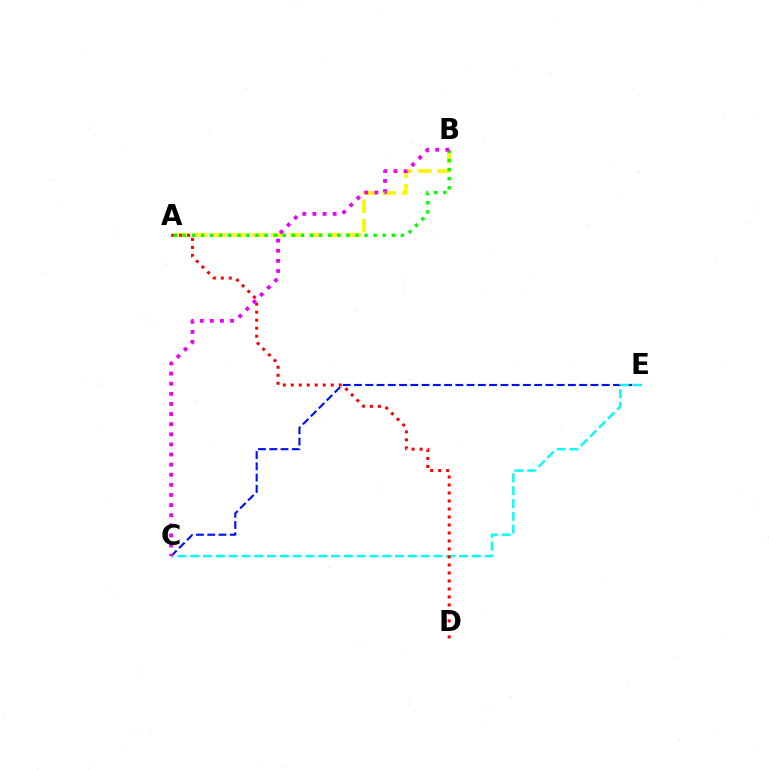{('C', 'E'): [{'color': '#0010ff', 'line_style': 'dashed', 'thickness': 1.53}, {'color': '#00fff6', 'line_style': 'dashed', 'thickness': 1.74}], ('A', 'B'): [{'color': '#fcf500', 'line_style': 'dashed', 'thickness': 2.61}, {'color': '#08ff00', 'line_style': 'dotted', 'thickness': 2.47}], ('A', 'D'): [{'color': '#ff0000', 'line_style': 'dotted', 'thickness': 2.17}], ('B', 'C'): [{'color': '#ee00ff', 'line_style': 'dotted', 'thickness': 2.75}]}